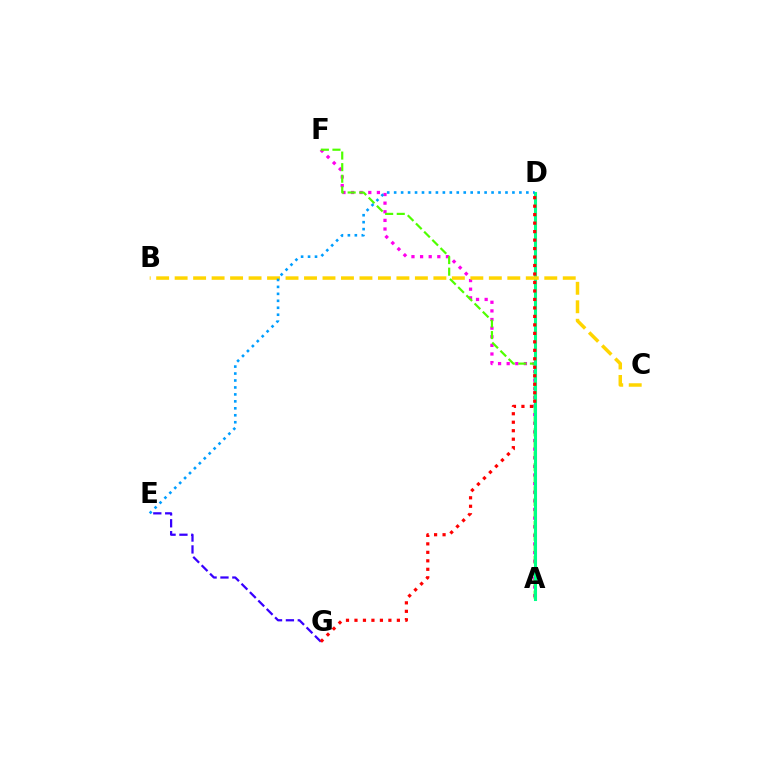{('A', 'F'): [{'color': '#ff00ed', 'line_style': 'dotted', 'thickness': 2.34}, {'color': '#4fff00', 'line_style': 'dashed', 'thickness': 1.57}], ('A', 'D'): [{'color': '#00ff86', 'line_style': 'solid', 'thickness': 2.21}], ('E', 'G'): [{'color': '#3700ff', 'line_style': 'dashed', 'thickness': 1.61}], ('B', 'C'): [{'color': '#ffd500', 'line_style': 'dashed', 'thickness': 2.51}], ('D', 'G'): [{'color': '#ff0000', 'line_style': 'dotted', 'thickness': 2.3}], ('D', 'E'): [{'color': '#009eff', 'line_style': 'dotted', 'thickness': 1.89}]}